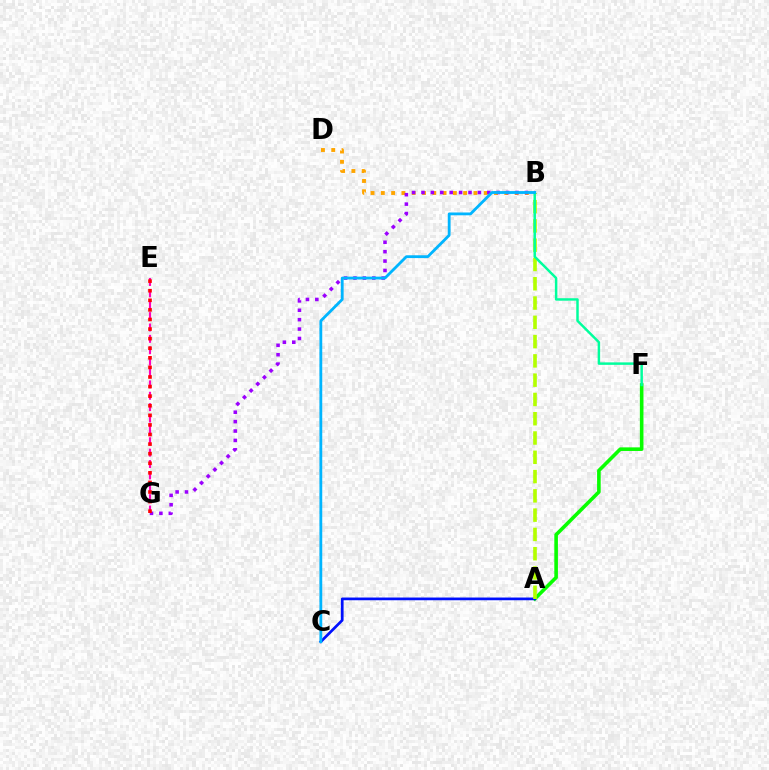{('A', 'F'): [{'color': '#08ff00', 'line_style': 'solid', 'thickness': 2.59}], ('A', 'C'): [{'color': '#0010ff', 'line_style': 'solid', 'thickness': 1.96}], ('B', 'D'): [{'color': '#ffa500', 'line_style': 'dotted', 'thickness': 2.8}], ('A', 'B'): [{'color': '#b3ff00', 'line_style': 'dashed', 'thickness': 2.62}], ('E', 'G'): [{'color': '#ff00bd', 'line_style': 'dashed', 'thickness': 1.55}, {'color': '#ff0000', 'line_style': 'dotted', 'thickness': 2.6}], ('B', 'G'): [{'color': '#9b00ff', 'line_style': 'dotted', 'thickness': 2.55}], ('B', 'F'): [{'color': '#00ff9d', 'line_style': 'solid', 'thickness': 1.78}], ('B', 'C'): [{'color': '#00b5ff', 'line_style': 'solid', 'thickness': 2.03}]}